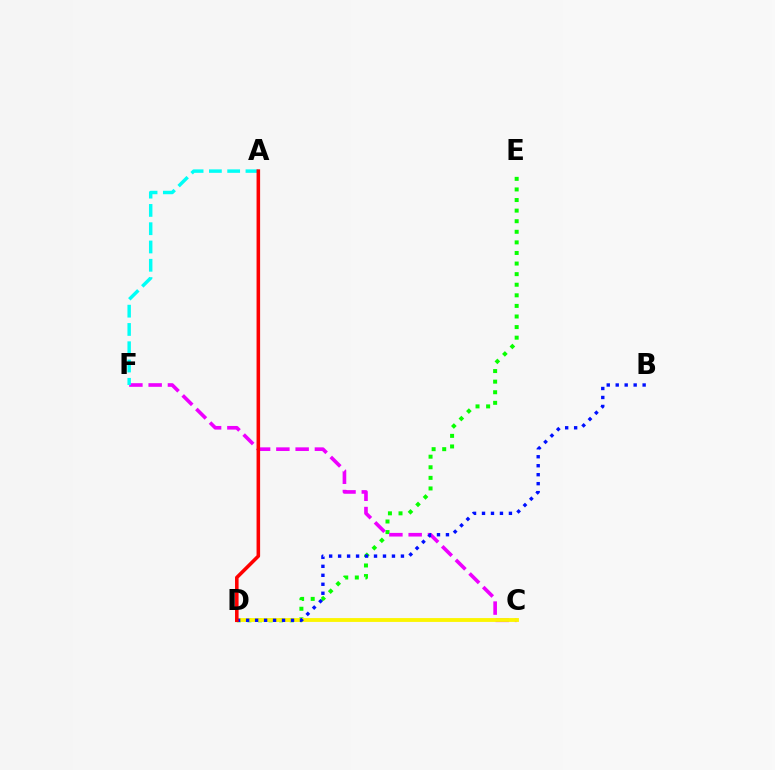{('D', 'E'): [{'color': '#08ff00', 'line_style': 'dotted', 'thickness': 2.88}], ('C', 'F'): [{'color': '#ee00ff', 'line_style': 'dashed', 'thickness': 2.62}], ('C', 'D'): [{'color': '#fcf500', 'line_style': 'solid', 'thickness': 2.77}], ('A', 'F'): [{'color': '#00fff6', 'line_style': 'dashed', 'thickness': 2.48}], ('B', 'D'): [{'color': '#0010ff', 'line_style': 'dotted', 'thickness': 2.44}], ('A', 'D'): [{'color': '#ff0000', 'line_style': 'solid', 'thickness': 2.56}]}